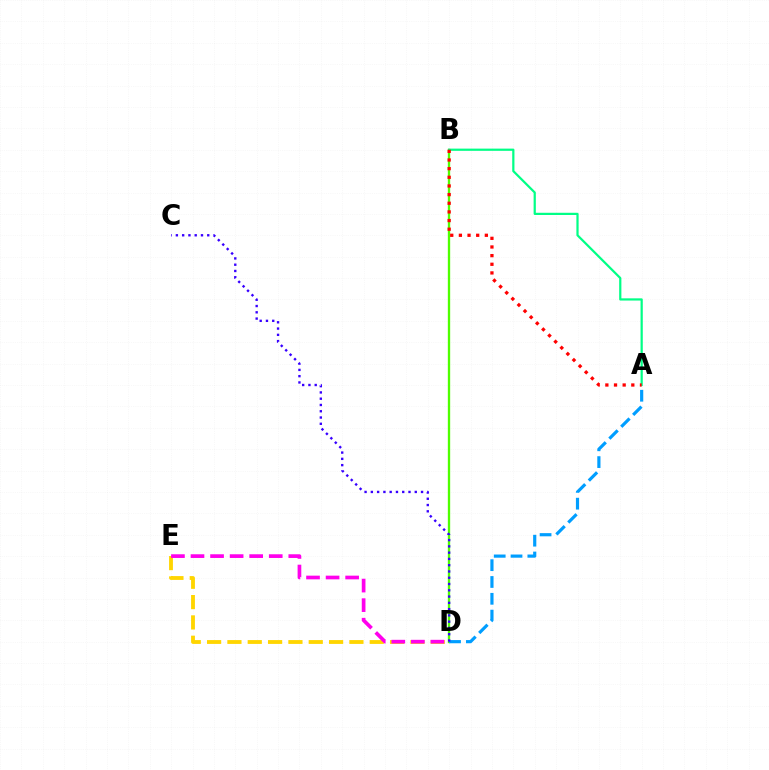{('B', 'D'): [{'color': '#4fff00', 'line_style': 'solid', 'thickness': 1.68}], ('A', 'B'): [{'color': '#00ff86', 'line_style': 'solid', 'thickness': 1.6}, {'color': '#ff0000', 'line_style': 'dotted', 'thickness': 2.35}], ('A', 'D'): [{'color': '#009eff', 'line_style': 'dashed', 'thickness': 2.28}], ('C', 'D'): [{'color': '#3700ff', 'line_style': 'dotted', 'thickness': 1.7}], ('D', 'E'): [{'color': '#ffd500', 'line_style': 'dashed', 'thickness': 2.76}, {'color': '#ff00ed', 'line_style': 'dashed', 'thickness': 2.66}]}